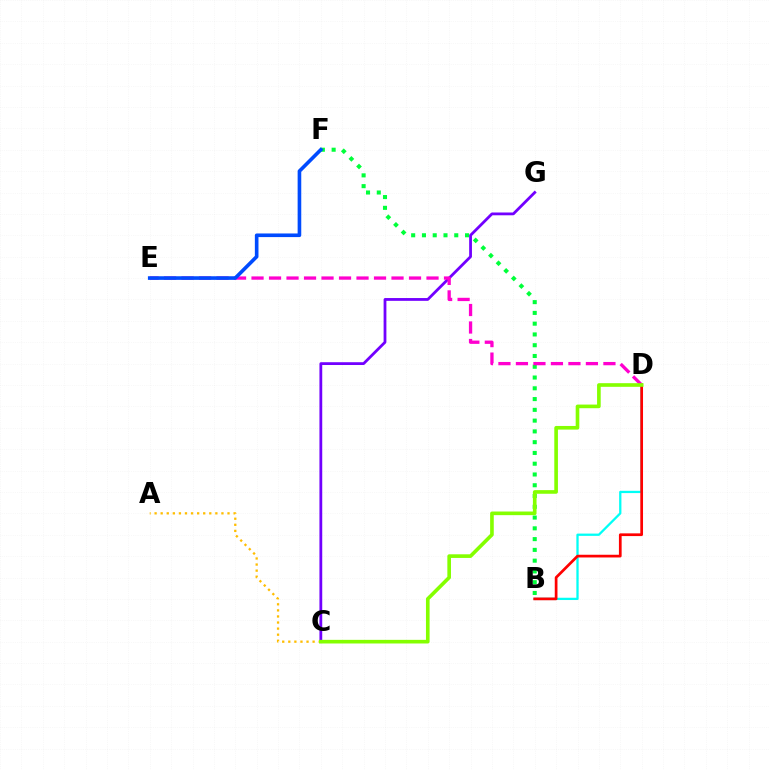{('B', 'F'): [{'color': '#00ff39', 'line_style': 'dotted', 'thickness': 2.93}], ('C', 'G'): [{'color': '#7200ff', 'line_style': 'solid', 'thickness': 2.01}], ('D', 'E'): [{'color': '#ff00cf', 'line_style': 'dashed', 'thickness': 2.38}], ('A', 'C'): [{'color': '#ffbd00', 'line_style': 'dotted', 'thickness': 1.65}], ('B', 'D'): [{'color': '#00fff6', 'line_style': 'solid', 'thickness': 1.64}, {'color': '#ff0000', 'line_style': 'solid', 'thickness': 1.96}], ('C', 'D'): [{'color': '#84ff00', 'line_style': 'solid', 'thickness': 2.62}], ('E', 'F'): [{'color': '#004bff', 'line_style': 'solid', 'thickness': 2.61}]}